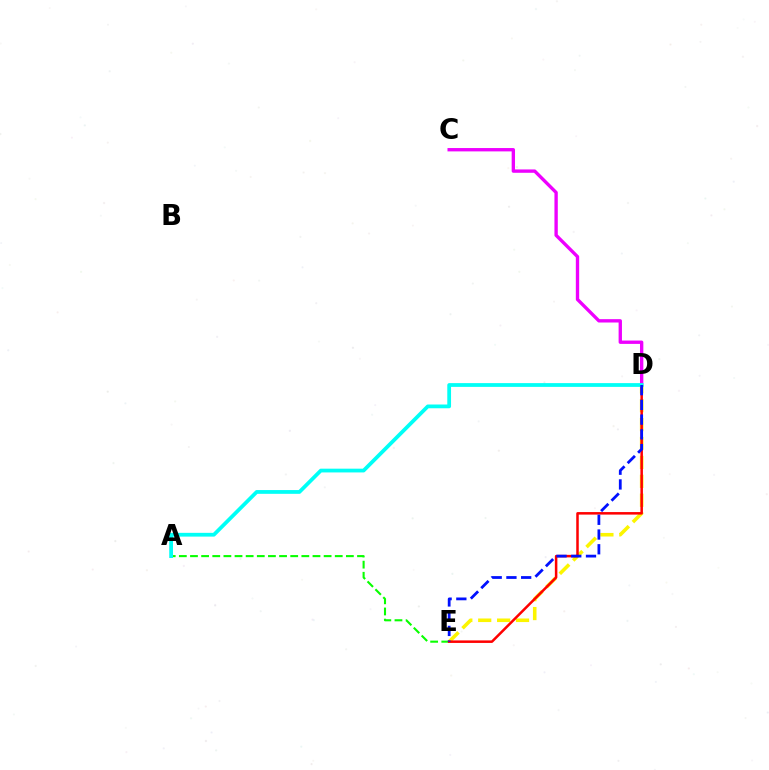{('A', 'E'): [{'color': '#08ff00', 'line_style': 'dashed', 'thickness': 1.51}], ('C', 'D'): [{'color': '#ee00ff', 'line_style': 'solid', 'thickness': 2.41}], ('D', 'E'): [{'color': '#fcf500', 'line_style': 'dashed', 'thickness': 2.57}, {'color': '#ff0000', 'line_style': 'solid', 'thickness': 1.81}, {'color': '#0010ff', 'line_style': 'dashed', 'thickness': 2.0}], ('A', 'D'): [{'color': '#00fff6', 'line_style': 'solid', 'thickness': 2.71}]}